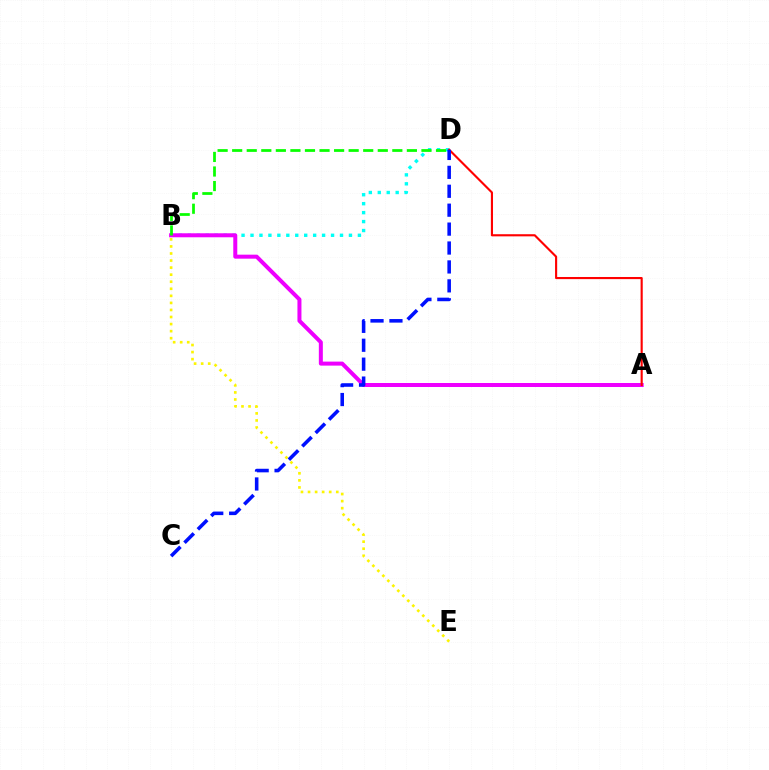{('B', 'D'): [{'color': '#00fff6', 'line_style': 'dotted', 'thickness': 2.43}, {'color': '#08ff00', 'line_style': 'dashed', 'thickness': 1.98}], ('A', 'B'): [{'color': '#ee00ff', 'line_style': 'solid', 'thickness': 2.88}], ('A', 'D'): [{'color': '#ff0000', 'line_style': 'solid', 'thickness': 1.53}], ('B', 'E'): [{'color': '#fcf500', 'line_style': 'dotted', 'thickness': 1.92}], ('C', 'D'): [{'color': '#0010ff', 'line_style': 'dashed', 'thickness': 2.57}]}